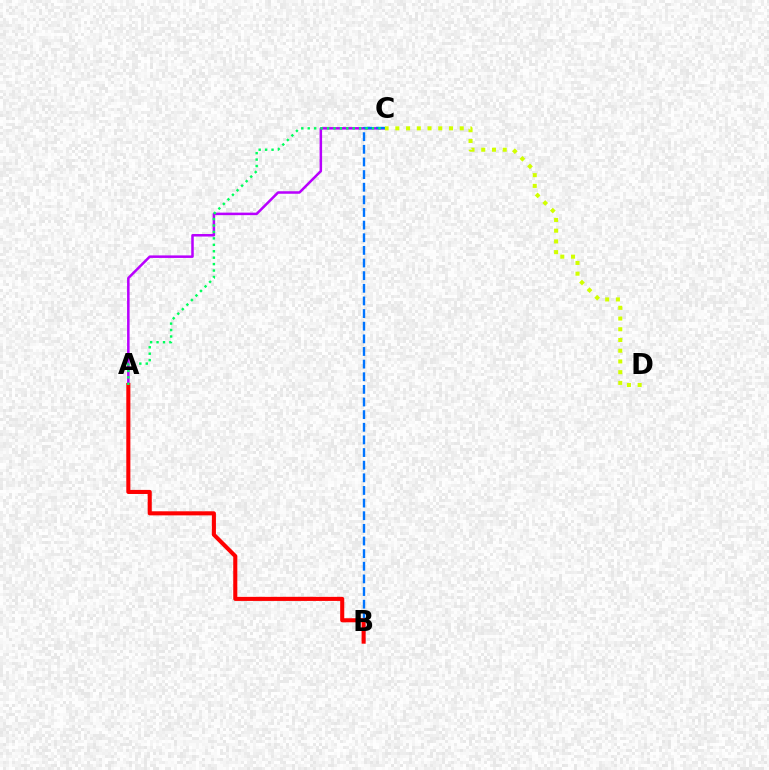{('A', 'C'): [{'color': '#b900ff', 'line_style': 'solid', 'thickness': 1.81}, {'color': '#00ff5c', 'line_style': 'dotted', 'thickness': 1.75}], ('B', 'C'): [{'color': '#0074ff', 'line_style': 'dashed', 'thickness': 1.72}], ('C', 'D'): [{'color': '#d1ff00', 'line_style': 'dotted', 'thickness': 2.92}], ('A', 'B'): [{'color': '#ff0000', 'line_style': 'solid', 'thickness': 2.93}]}